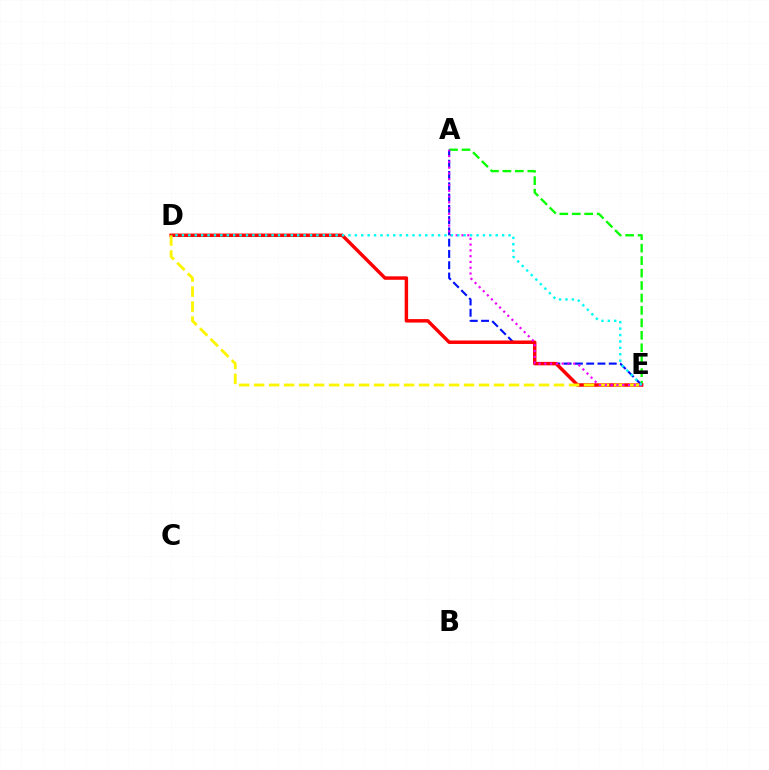{('A', 'E'): [{'color': '#08ff00', 'line_style': 'dashed', 'thickness': 1.69}, {'color': '#0010ff', 'line_style': 'dashed', 'thickness': 1.53}, {'color': '#ee00ff', 'line_style': 'dotted', 'thickness': 1.57}], ('D', 'E'): [{'color': '#ff0000', 'line_style': 'solid', 'thickness': 2.49}, {'color': '#fcf500', 'line_style': 'dashed', 'thickness': 2.04}, {'color': '#00fff6', 'line_style': 'dotted', 'thickness': 1.74}]}